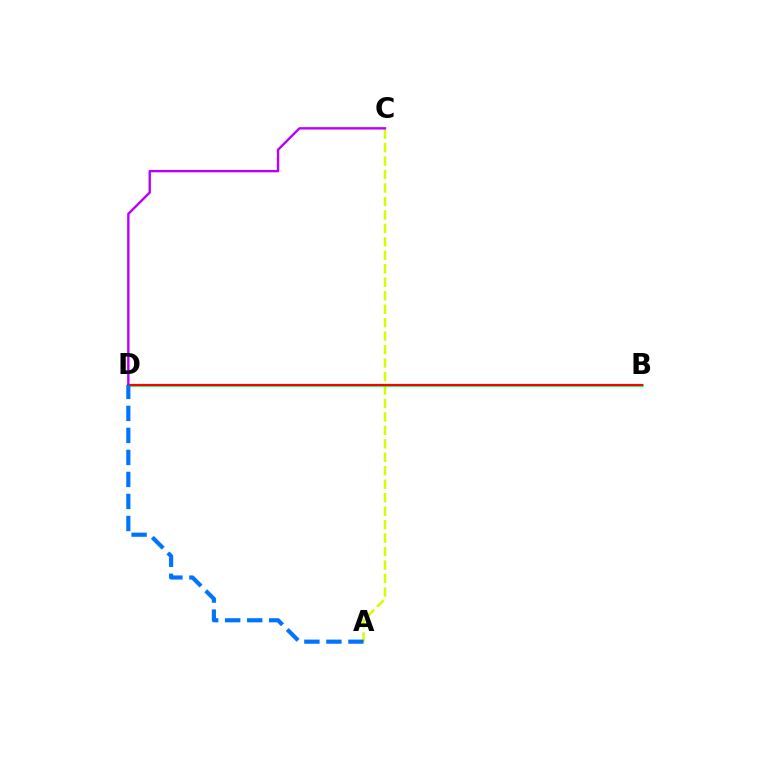{('A', 'C'): [{'color': '#d1ff00', 'line_style': 'dashed', 'thickness': 1.83}], ('B', 'D'): [{'color': '#00ff5c', 'line_style': 'solid', 'thickness': 1.94}, {'color': '#ff0000', 'line_style': 'solid', 'thickness': 1.57}], ('C', 'D'): [{'color': '#b900ff', 'line_style': 'solid', 'thickness': 1.72}], ('A', 'D'): [{'color': '#0074ff', 'line_style': 'dashed', 'thickness': 2.99}]}